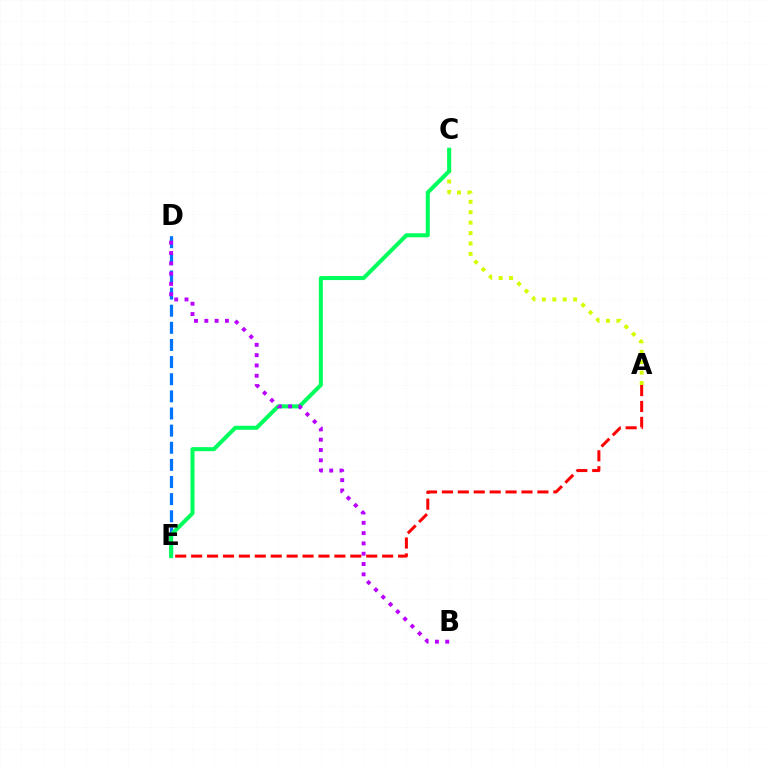{('D', 'E'): [{'color': '#0074ff', 'line_style': 'dashed', 'thickness': 2.33}], ('A', 'C'): [{'color': '#d1ff00', 'line_style': 'dotted', 'thickness': 2.83}], ('C', 'E'): [{'color': '#00ff5c', 'line_style': 'solid', 'thickness': 2.9}], ('A', 'E'): [{'color': '#ff0000', 'line_style': 'dashed', 'thickness': 2.16}], ('B', 'D'): [{'color': '#b900ff', 'line_style': 'dotted', 'thickness': 2.8}]}